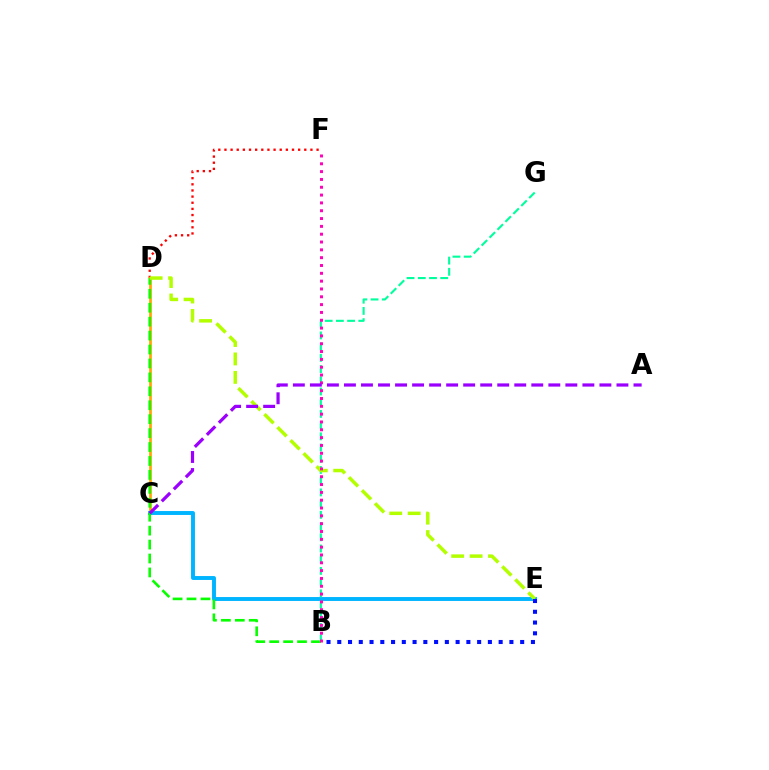{('D', 'F'): [{'color': '#ff0000', 'line_style': 'dotted', 'thickness': 1.67}], ('C', 'D'): [{'color': '#ffa500', 'line_style': 'solid', 'thickness': 1.95}], ('C', 'E'): [{'color': '#00b5ff', 'line_style': 'solid', 'thickness': 2.81}], ('B', 'D'): [{'color': '#08ff00', 'line_style': 'dashed', 'thickness': 1.89}], ('B', 'G'): [{'color': '#00ff9d', 'line_style': 'dashed', 'thickness': 1.52}], ('D', 'E'): [{'color': '#b3ff00', 'line_style': 'dashed', 'thickness': 2.5}], ('B', 'F'): [{'color': '#ff00bd', 'line_style': 'dotted', 'thickness': 2.13}], ('B', 'E'): [{'color': '#0010ff', 'line_style': 'dotted', 'thickness': 2.92}], ('A', 'C'): [{'color': '#9b00ff', 'line_style': 'dashed', 'thickness': 2.31}]}